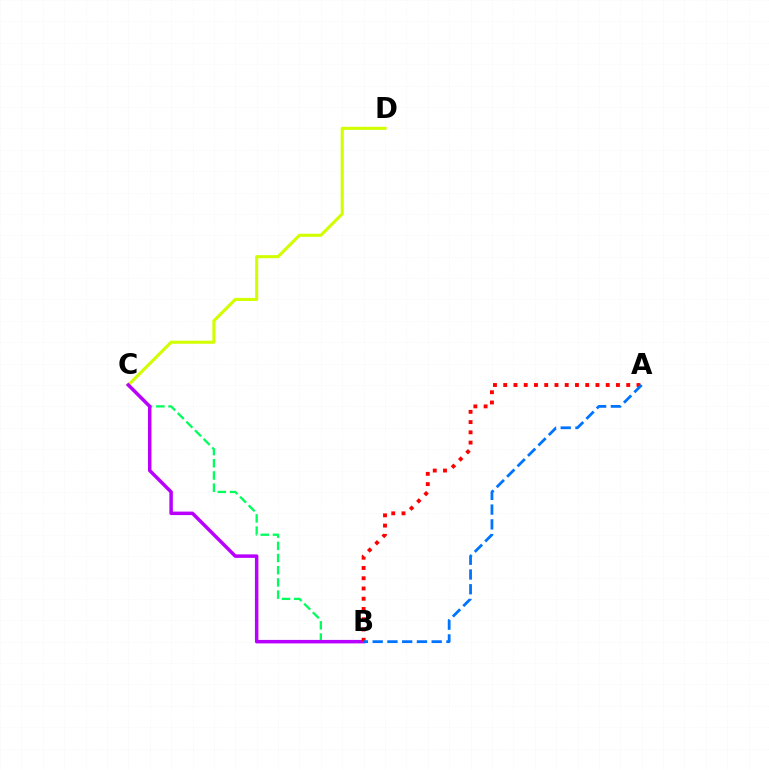{('C', 'D'): [{'color': '#d1ff00', 'line_style': 'solid', 'thickness': 2.22}], ('B', 'C'): [{'color': '#00ff5c', 'line_style': 'dashed', 'thickness': 1.66}, {'color': '#b900ff', 'line_style': 'solid', 'thickness': 2.51}], ('A', 'B'): [{'color': '#ff0000', 'line_style': 'dotted', 'thickness': 2.78}, {'color': '#0074ff', 'line_style': 'dashed', 'thickness': 2.0}]}